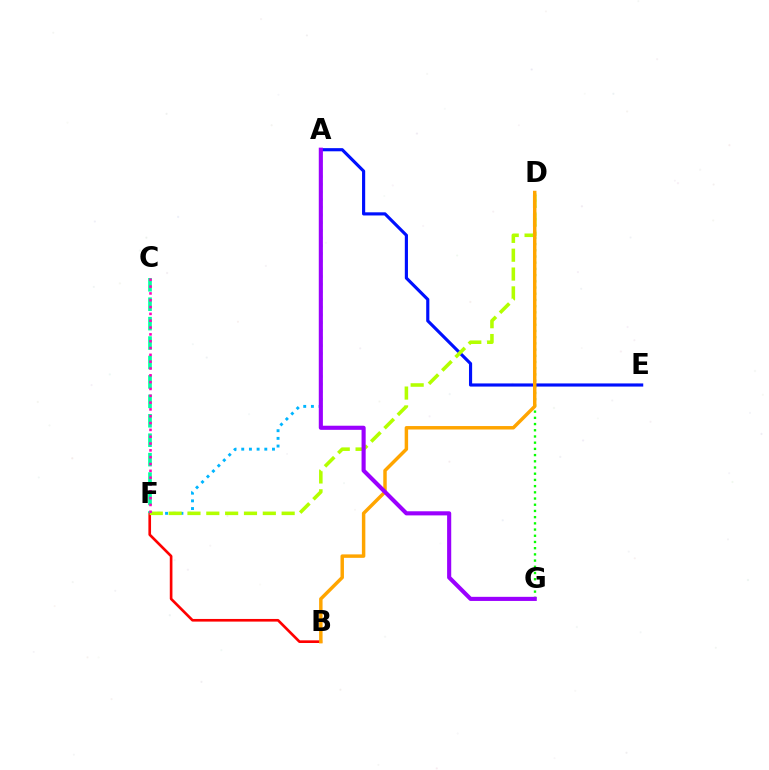{('D', 'G'): [{'color': '#08ff00', 'line_style': 'dotted', 'thickness': 1.69}], ('B', 'F'): [{'color': '#ff0000', 'line_style': 'solid', 'thickness': 1.91}], ('A', 'F'): [{'color': '#00b5ff', 'line_style': 'dotted', 'thickness': 2.09}], ('A', 'E'): [{'color': '#0010ff', 'line_style': 'solid', 'thickness': 2.27}], ('D', 'F'): [{'color': '#b3ff00', 'line_style': 'dashed', 'thickness': 2.56}], ('C', 'F'): [{'color': '#00ff9d', 'line_style': 'dashed', 'thickness': 2.64}, {'color': '#ff00bd', 'line_style': 'dotted', 'thickness': 1.85}], ('B', 'D'): [{'color': '#ffa500', 'line_style': 'solid', 'thickness': 2.49}], ('A', 'G'): [{'color': '#9b00ff', 'line_style': 'solid', 'thickness': 2.96}]}